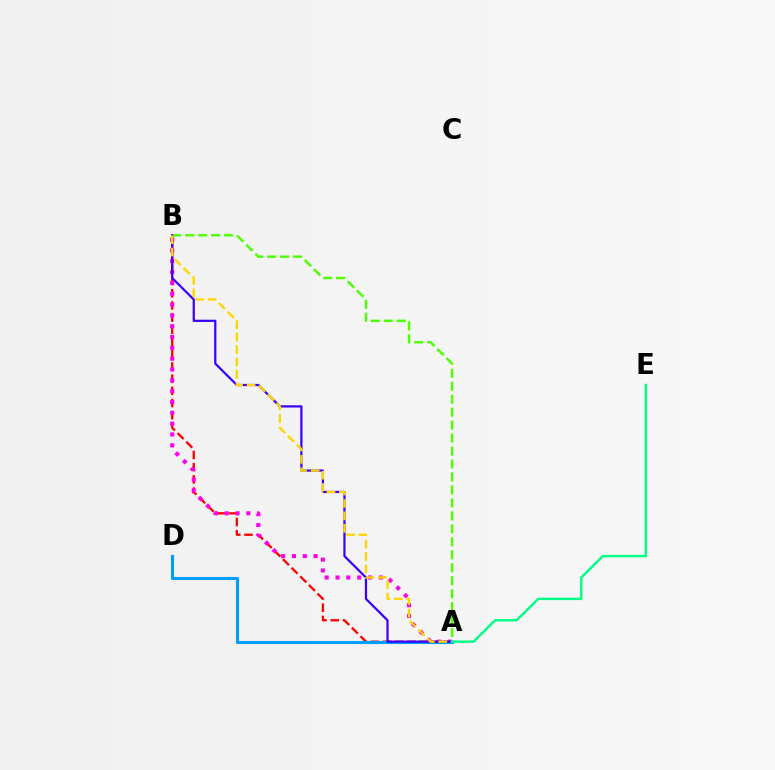{('A', 'B'): [{'color': '#ff0000', 'line_style': 'dashed', 'thickness': 1.66}, {'color': '#4fff00', 'line_style': 'dashed', 'thickness': 1.76}, {'color': '#ff00ed', 'line_style': 'dotted', 'thickness': 2.94}, {'color': '#3700ff', 'line_style': 'solid', 'thickness': 1.59}, {'color': '#ffd500', 'line_style': 'dashed', 'thickness': 1.69}], ('A', 'D'): [{'color': '#009eff', 'line_style': 'solid', 'thickness': 2.22}], ('A', 'E'): [{'color': '#00ff86', 'line_style': 'solid', 'thickness': 1.75}]}